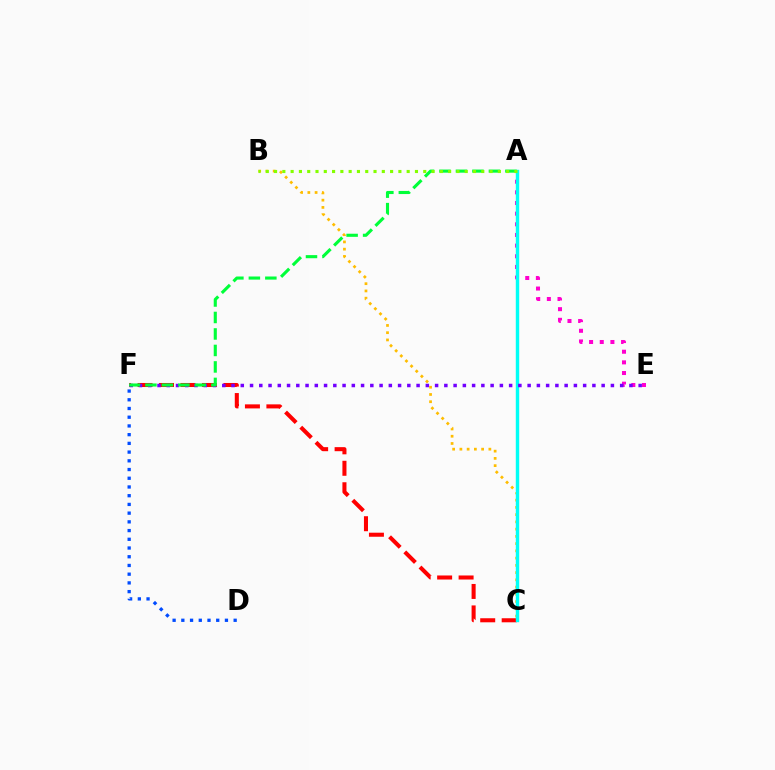{('A', 'E'): [{'color': '#ff00cf', 'line_style': 'dotted', 'thickness': 2.89}], ('B', 'C'): [{'color': '#ffbd00', 'line_style': 'dotted', 'thickness': 1.97}], ('C', 'F'): [{'color': '#ff0000', 'line_style': 'dashed', 'thickness': 2.92}], ('D', 'F'): [{'color': '#004bff', 'line_style': 'dotted', 'thickness': 2.37}], ('A', 'C'): [{'color': '#00fff6', 'line_style': 'solid', 'thickness': 2.46}], ('E', 'F'): [{'color': '#7200ff', 'line_style': 'dotted', 'thickness': 2.51}], ('A', 'F'): [{'color': '#00ff39', 'line_style': 'dashed', 'thickness': 2.24}], ('A', 'B'): [{'color': '#84ff00', 'line_style': 'dotted', 'thickness': 2.25}]}